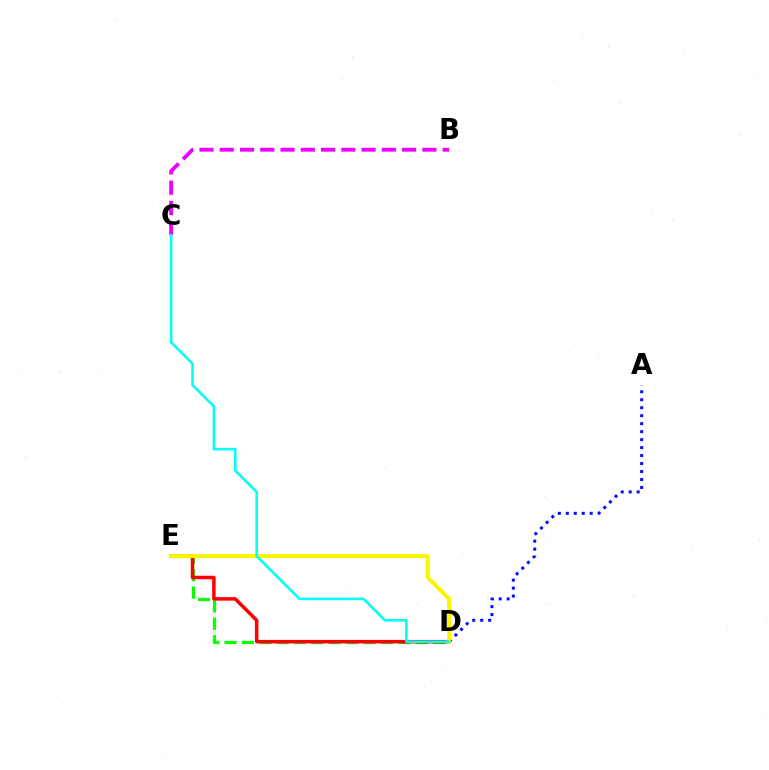{('D', 'E'): [{'color': '#08ff00', 'line_style': 'dashed', 'thickness': 2.36}, {'color': '#ff0000', 'line_style': 'solid', 'thickness': 2.53}, {'color': '#fcf500', 'line_style': 'solid', 'thickness': 2.89}], ('B', 'C'): [{'color': '#ee00ff', 'line_style': 'dashed', 'thickness': 2.75}], ('A', 'D'): [{'color': '#0010ff', 'line_style': 'dotted', 'thickness': 2.17}], ('C', 'D'): [{'color': '#00fff6', 'line_style': 'solid', 'thickness': 1.85}]}